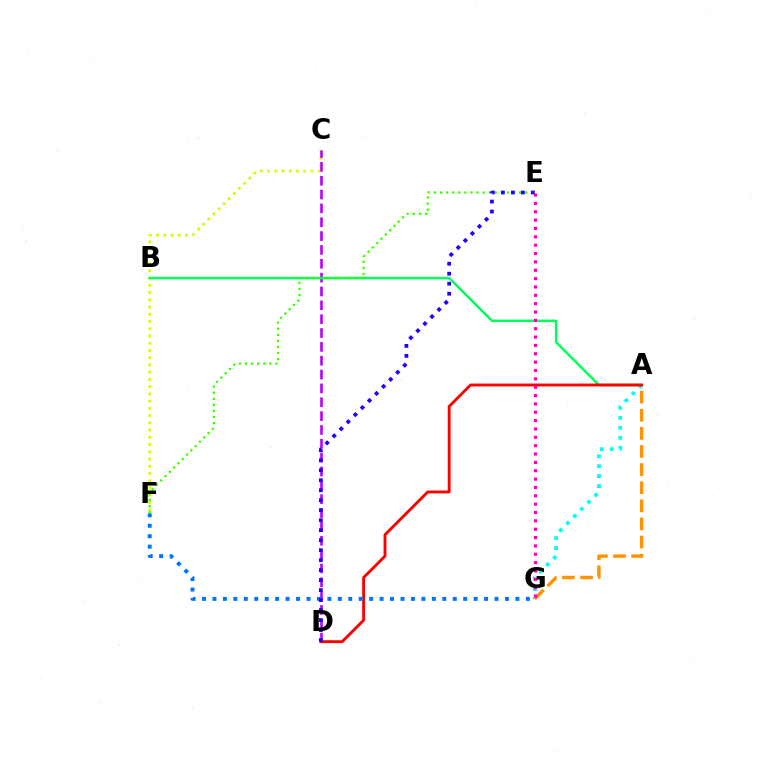{('A', 'G'): [{'color': '#00fff6', 'line_style': 'dotted', 'thickness': 2.71}, {'color': '#ff9400', 'line_style': 'dashed', 'thickness': 2.46}], ('C', 'F'): [{'color': '#d1ff00', 'line_style': 'dotted', 'thickness': 1.97}], ('C', 'D'): [{'color': '#b900ff', 'line_style': 'dashed', 'thickness': 1.88}], ('A', 'B'): [{'color': '#00ff5c', 'line_style': 'solid', 'thickness': 1.79}], ('A', 'D'): [{'color': '#ff0000', 'line_style': 'solid', 'thickness': 2.07}], ('F', 'G'): [{'color': '#0074ff', 'line_style': 'dotted', 'thickness': 2.84}], ('E', 'F'): [{'color': '#3dff00', 'line_style': 'dotted', 'thickness': 1.65}], ('E', 'G'): [{'color': '#ff00ac', 'line_style': 'dotted', 'thickness': 2.27}], ('D', 'E'): [{'color': '#2500ff', 'line_style': 'dotted', 'thickness': 2.71}]}